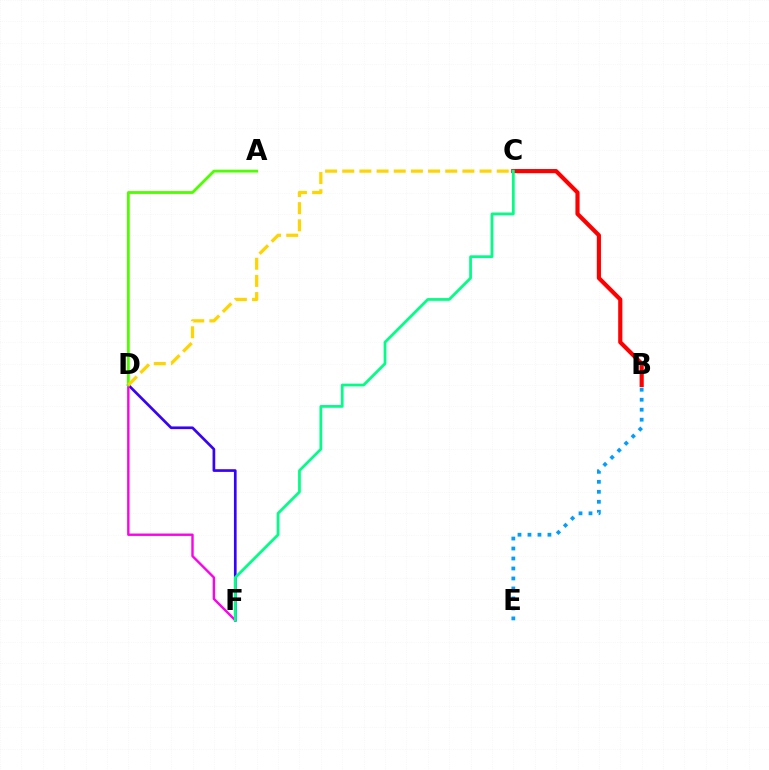{('D', 'F'): [{'color': '#3700ff', 'line_style': 'solid', 'thickness': 1.93}, {'color': '#ff00ed', 'line_style': 'solid', 'thickness': 1.73}], ('B', 'E'): [{'color': '#009eff', 'line_style': 'dotted', 'thickness': 2.71}], ('B', 'C'): [{'color': '#ff0000', 'line_style': 'solid', 'thickness': 2.99}], ('C', 'F'): [{'color': '#00ff86', 'line_style': 'solid', 'thickness': 1.98}], ('A', 'D'): [{'color': '#4fff00', 'line_style': 'solid', 'thickness': 2.03}], ('C', 'D'): [{'color': '#ffd500', 'line_style': 'dashed', 'thickness': 2.33}]}